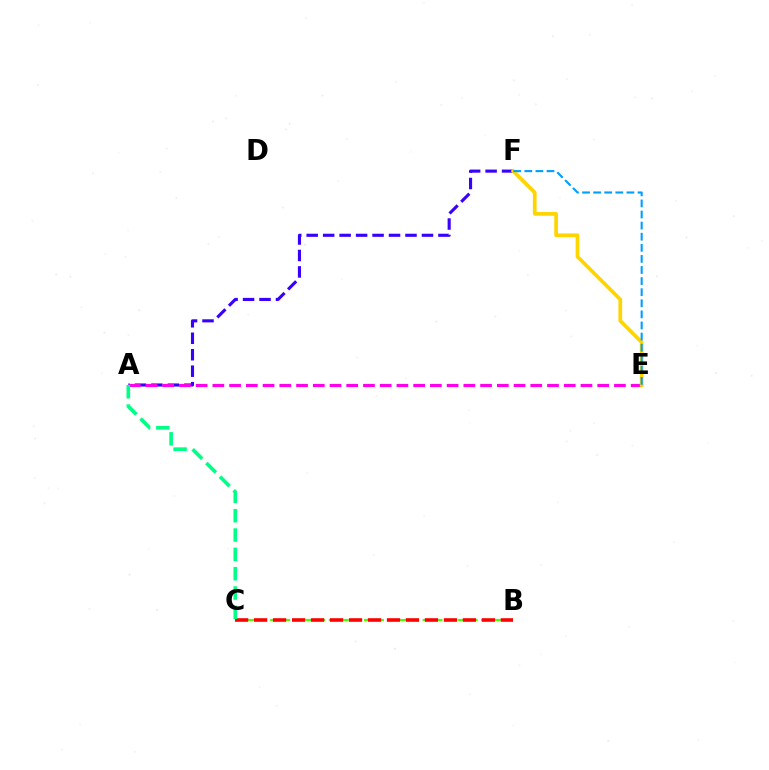{('B', 'C'): [{'color': '#4fff00', 'line_style': 'dashed', 'thickness': 1.59}, {'color': '#ff0000', 'line_style': 'dashed', 'thickness': 2.58}], ('A', 'F'): [{'color': '#3700ff', 'line_style': 'dashed', 'thickness': 2.24}], ('A', 'E'): [{'color': '#ff00ed', 'line_style': 'dashed', 'thickness': 2.27}], ('E', 'F'): [{'color': '#ffd500', 'line_style': 'solid', 'thickness': 2.68}, {'color': '#009eff', 'line_style': 'dashed', 'thickness': 1.51}], ('A', 'C'): [{'color': '#00ff86', 'line_style': 'dashed', 'thickness': 2.63}]}